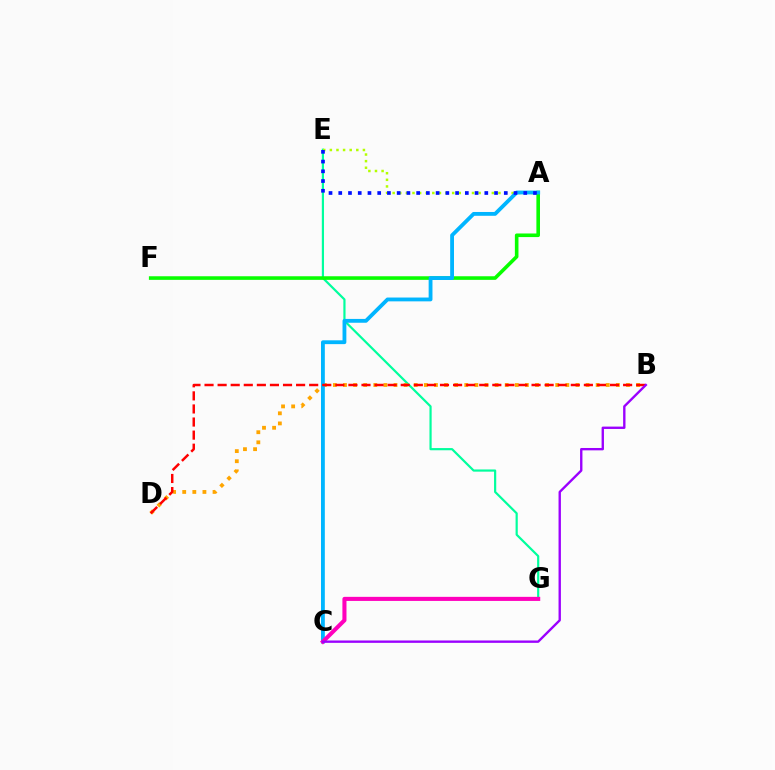{('E', 'G'): [{'color': '#00ff9d', 'line_style': 'solid', 'thickness': 1.58}], ('A', 'F'): [{'color': '#08ff00', 'line_style': 'solid', 'thickness': 2.59}], ('A', 'E'): [{'color': '#b3ff00', 'line_style': 'dotted', 'thickness': 1.8}, {'color': '#0010ff', 'line_style': 'dotted', 'thickness': 2.65}], ('B', 'D'): [{'color': '#ffa500', 'line_style': 'dotted', 'thickness': 2.75}, {'color': '#ff0000', 'line_style': 'dashed', 'thickness': 1.78}], ('A', 'C'): [{'color': '#00b5ff', 'line_style': 'solid', 'thickness': 2.75}], ('C', 'G'): [{'color': '#ff00bd', 'line_style': 'solid', 'thickness': 2.93}], ('B', 'C'): [{'color': '#9b00ff', 'line_style': 'solid', 'thickness': 1.7}]}